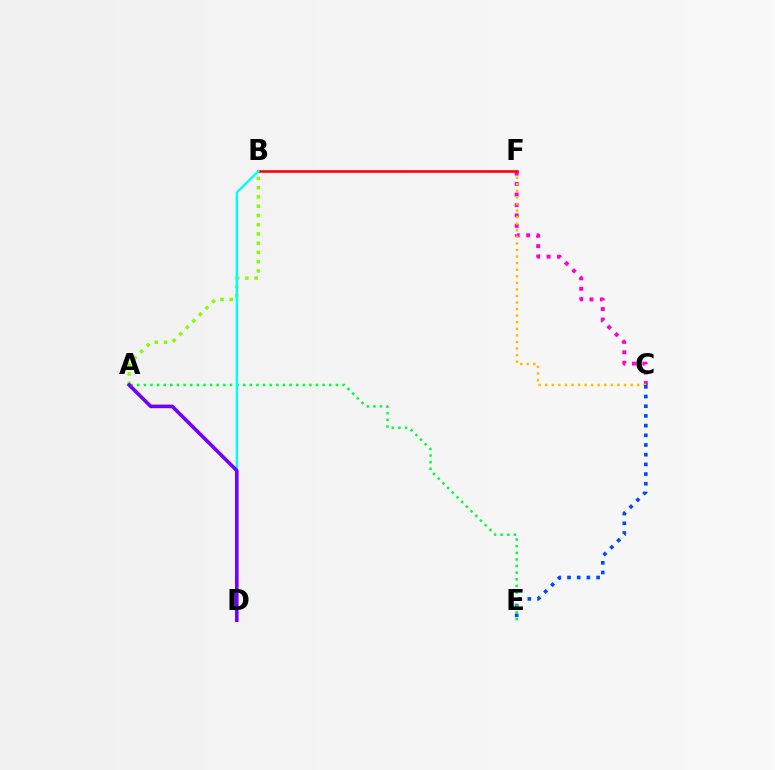{('A', 'B'): [{'color': '#84ff00', 'line_style': 'dotted', 'thickness': 2.52}], ('C', 'F'): [{'color': '#ff00cf', 'line_style': 'dotted', 'thickness': 2.84}, {'color': '#ffbd00', 'line_style': 'dotted', 'thickness': 1.78}], ('B', 'F'): [{'color': '#ff0000', 'line_style': 'solid', 'thickness': 1.88}], ('C', 'E'): [{'color': '#004bff', 'line_style': 'dotted', 'thickness': 2.63}], ('A', 'E'): [{'color': '#00ff39', 'line_style': 'dotted', 'thickness': 1.8}], ('B', 'D'): [{'color': '#00fff6', 'line_style': 'solid', 'thickness': 1.71}], ('A', 'D'): [{'color': '#7200ff', 'line_style': 'solid', 'thickness': 2.58}]}